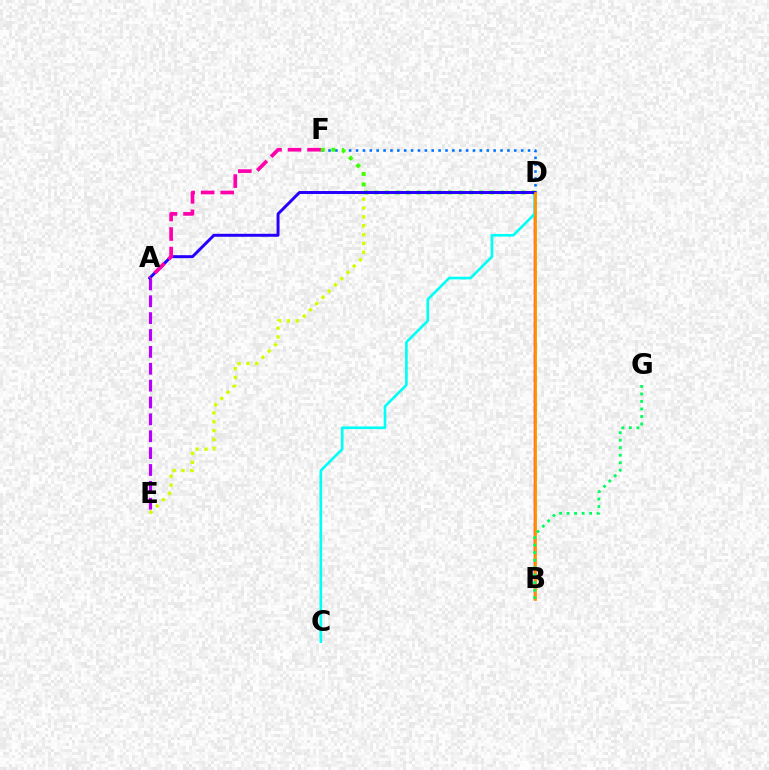{('D', 'F'): [{'color': '#0074ff', 'line_style': 'dotted', 'thickness': 1.87}, {'color': '#3dff00', 'line_style': 'dotted', 'thickness': 2.85}], ('D', 'E'): [{'color': '#d1ff00', 'line_style': 'dotted', 'thickness': 2.4}], ('B', 'D'): [{'color': '#ff0000', 'line_style': 'solid', 'thickness': 1.76}, {'color': '#ff9400', 'line_style': 'solid', 'thickness': 1.95}], ('A', 'E'): [{'color': '#b900ff', 'line_style': 'dashed', 'thickness': 2.29}], ('C', 'D'): [{'color': '#00fff6', 'line_style': 'solid', 'thickness': 1.91}], ('A', 'D'): [{'color': '#2500ff', 'line_style': 'solid', 'thickness': 2.14}], ('A', 'F'): [{'color': '#ff00ac', 'line_style': 'dashed', 'thickness': 2.65}], ('B', 'G'): [{'color': '#00ff5c', 'line_style': 'dotted', 'thickness': 2.04}]}